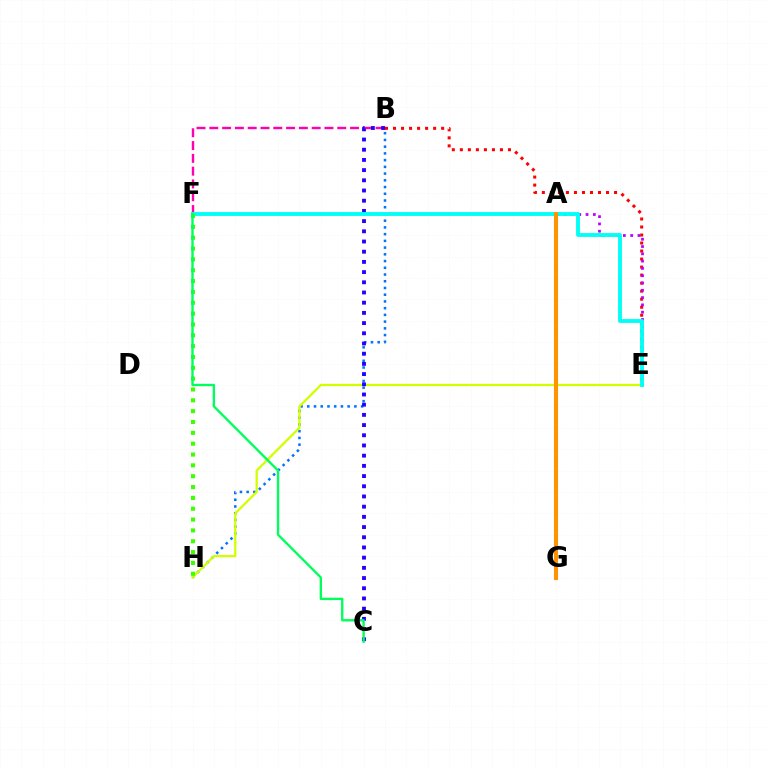{('B', 'E'): [{'color': '#ff0000', 'line_style': 'dotted', 'thickness': 2.18}], ('B', 'H'): [{'color': '#0074ff', 'line_style': 'dotted', 'thickness': 1.83}], ('B', 'F'): [{'color': '#ff00ac', 'line_style': 'dashed', 'thickness': 1.74}], ('E', 'H'): [{'color': '#d1ff00', 'line_style': 'solid', 'thickness': 1.62}], ('A', 'E'): [{'color': '#b900ff', 'line_style': 'dotted', 'thickness': 1.98}], ('B', 'C'): [{'color': '#2500ff', 'line_style': 'dotted', 'thickness': 2.77}], ('E', 'F'): [{'color': '#00fff6', 'line_style': 'solid', 'thickness': 2.78}], ('F', 'H'): [{'color': '#3dff00', 'line_style': 'dotted', 'thickness': 2.95}], ('A', 'G'): [{'color': '#ff9400', 'line_style': 'solid', 'thickness': 2.93}], ('C', 'F'): [{'color': '#00ff5c', 'line_style': 'solid', 'thickness': 1.7}]}